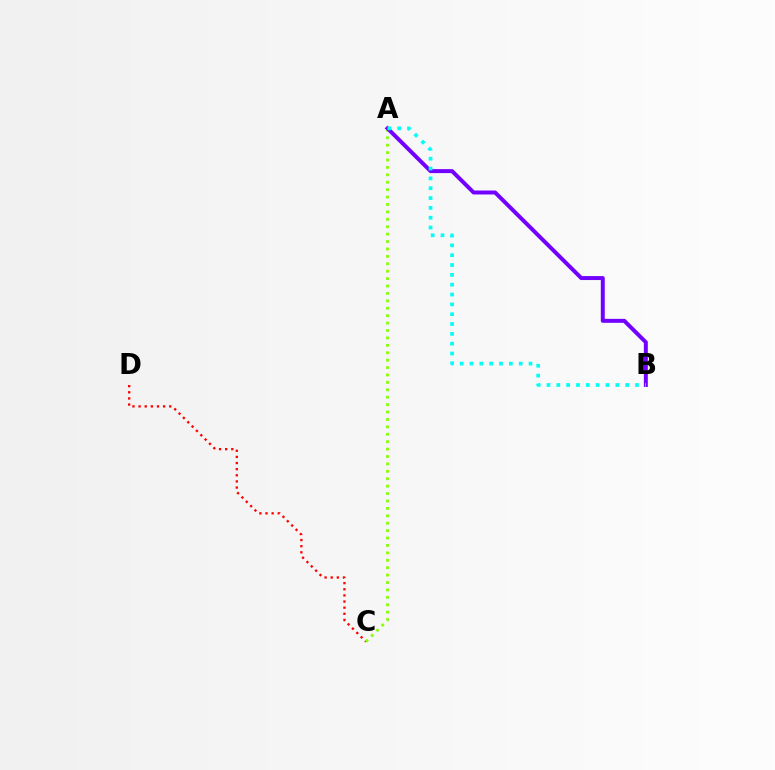{('C', 'D'): [{'color': '#ff0000', 'line_style': 'dotted', 'thickness': 1.67}], ('A', 'C'): [{'color': '#84ff00', 'line_style': 'dotted', 'thickness': 2.01}], ('A', 'B'): [{'color': '#7200ff', 'line_style': 'solid', 'thickness': 2.85}, {'color': '#00fff6', 'line_style': 'dotted', 'thickness': 2.67}]}